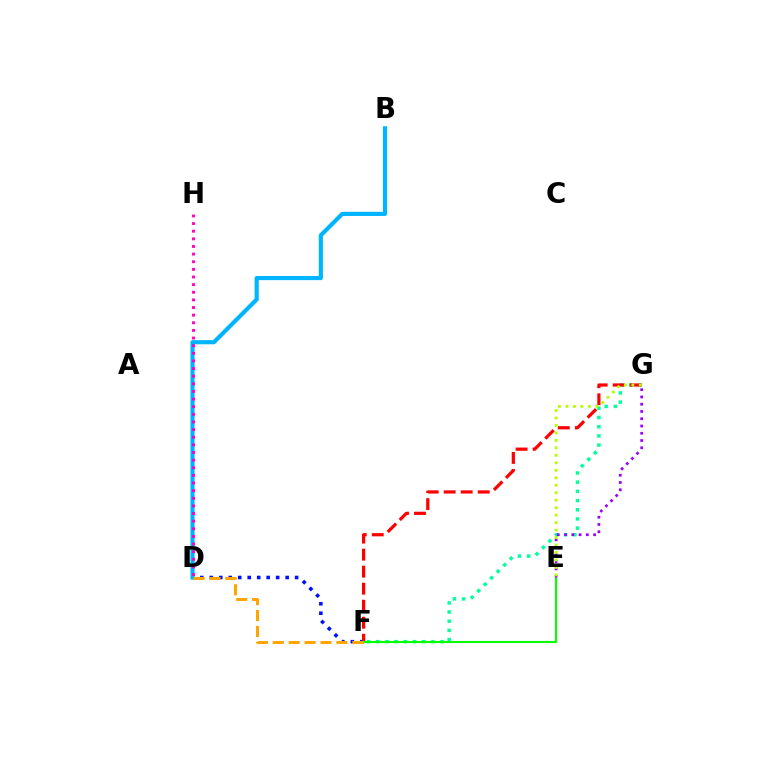{('D', 'F'): [{'color': '#0010ff', 'line_style': 'dotted', 'thickness': 2.58}, {'color': '#ffa500', 'line_style': 'dashed', 'thickness': 2.16}], ('F', 'G'): [{'color': '#00ff9d', 'line_style': 'dotted', 'thickness': 2.5}, {'color': '#ff0000', 'line_style': 'dashed', 'thickness': 2.31}], ('B', 'D'): [{'color': '#00b5ff', 'line_style': 'solid', 'thickness': 2.99}], ('E', 'F'): [{'color': '#08ff00', 'line_style': 'solid', 'thickness': 1.51}], ('E', 'G'): [{'color': '#9b00ff', 'line_style': 'dotted', 'thickness': 1.97}, {'color': '#b3ff00', 'line_style': 'dotted', 'thickness': 2.03}], ('D', 'H'): [{'color': '#ff00bd', 'line_style': 'dotted', 'thickness': 2.07}]}